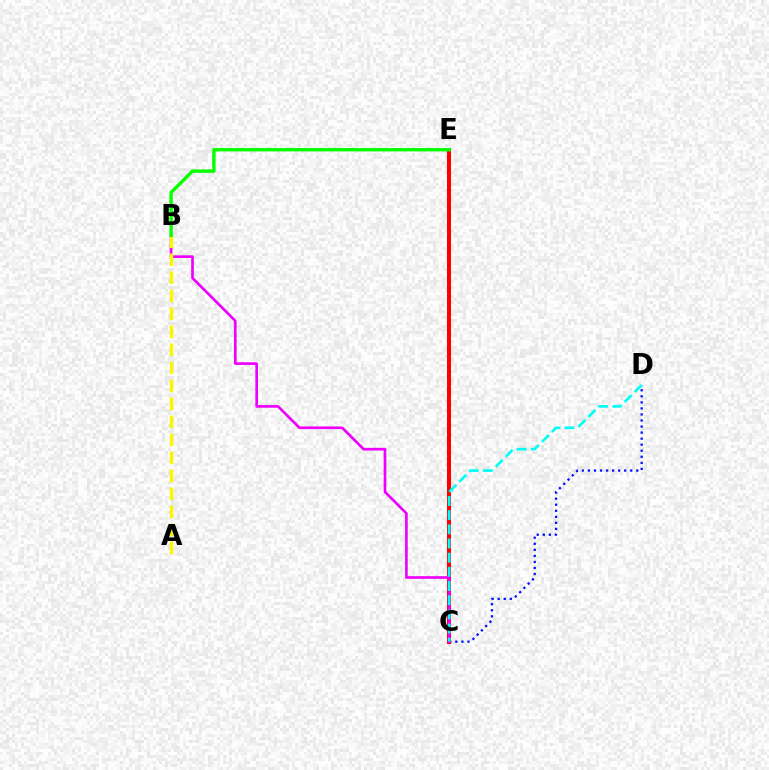{('C', 'D'): [{'color': '#0010ff', 'line_style': 'dotted', 'thickness': 1.64}, {'color': '#00fff6', 'line_style': 'dashed', 'thickness': 1.93}], ('C', 'E'): [{'color': '#ff0000', 'line_style': 'solid', 'thickness': 2.89}], ('B', 'C'): [{'color': '#ee00ff', 'line_style': 'solid', 'thickness': 1.92}], ('A', 'B'): [{'color': '#fcf500', 'line_style': 'dashed', 'thickness': 2.45}], ('B', 'E'): [{'color': '#08ff00', 'line_style': 'solid', 'thickness': 2.46}]}